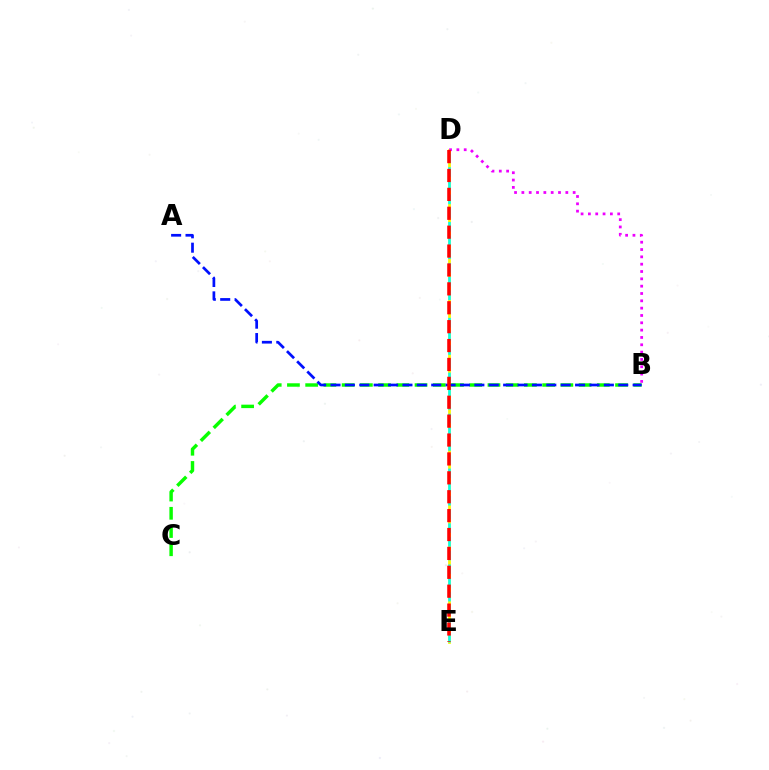{('B', 'C'): [{'color': '#08ff00', 'line_style': 'dashed', 'thickness': 2.48}], ('D', 'E'): [{'color': '#fcf500', 'line_style': 'solid', 'thickness': 1.98}, {'color': '#00fff6', 'line_style': 'dashed', 'thickness': 1.86}, {'color': '#ff0000', 'line_style': 'dashed', 'thickness': 2.57}], ('B', 'D'): [{'color': '#ee00ff', 'line_style': 'dotted', 'thickness': 1.99}], ('A', 'B'): [{'color': '#0010ff', 'line_style': 'dashed', 'thickness': 1.95}]}